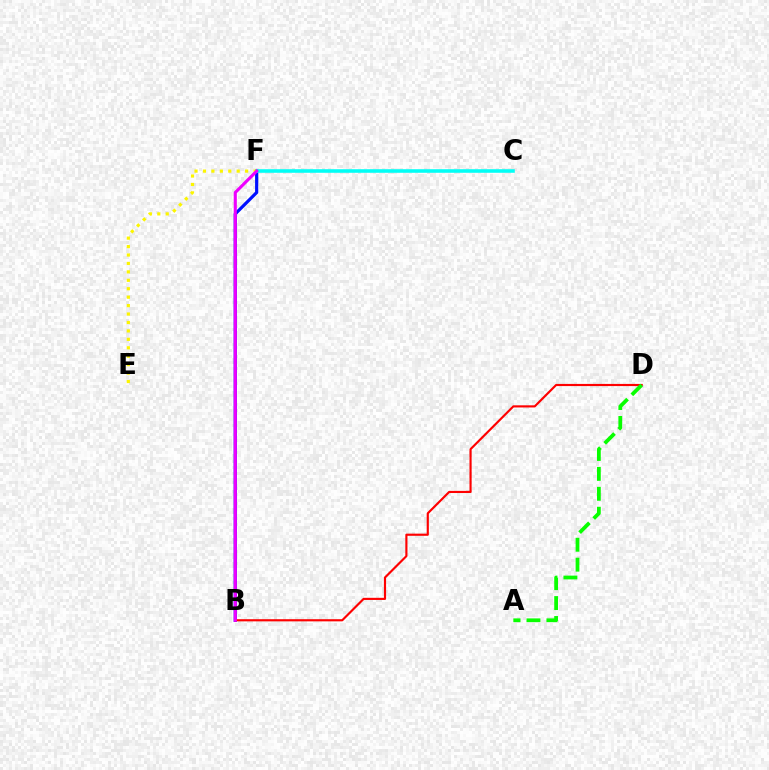{('B', 'F'): [{'color': '#0010ff', 'line_style': 'solid', 'thickness': 2.29}, {'color': '#ee00ff', 'line_style': 'solid', 'thickness': 2.24}], ('C', 'F'): [{'color': '#00fff6', 'line_style': 'solid', 'thickness': 2.57}], ('E', 'F'): [{'color': '#fcf500', 'line_style': 'dotted', 'thickness': 2.29}], ('B', 'D'): [{'color': '#ff0000', 'line_style': 'solid', 'thickness': 1.55}], ('A', 'D'): [{'color': '#08ff00', 'line_style': 'dashed', 'thickness': 2.71}]}